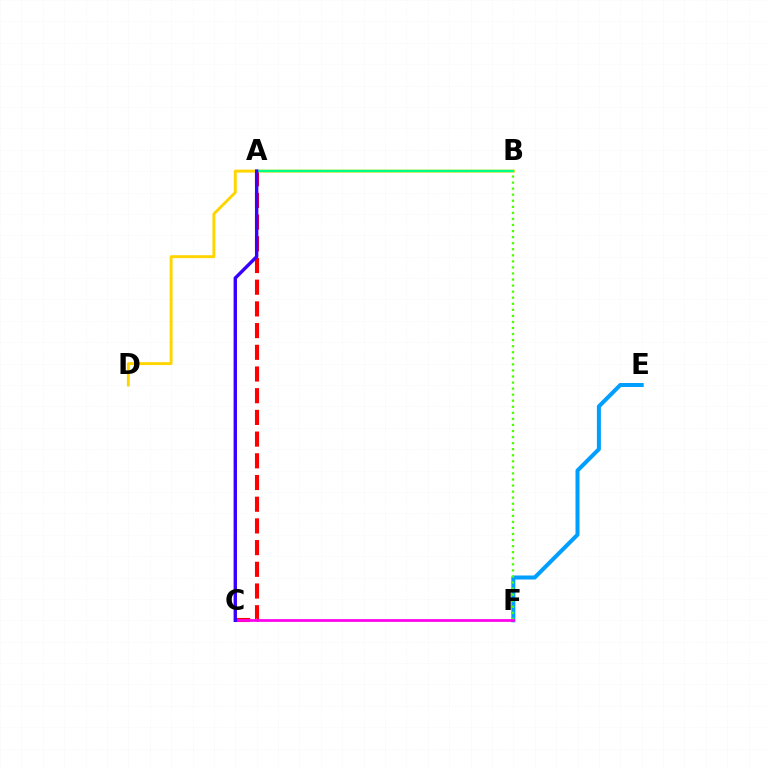{('A', 'C'): [{'color': '#ff0000', 'line_style': 'dashed', 'thickness': 2.95}, {'color': '#3700ff', 'line_style': 'solid', 'thickness': 2.44}], ('E', 'F'): [{'color': '#009eff', 'line_style': 'solid', 'thickness': 2.89}], ('B', 'F'): [{'color': '#4fff00', 'line_style': 'dotted', 'thickness': 1.65}], ('B', 'D'): [{'color': '#ffd500', 'line_style': 'solid', 'thickness': 2.1}], ('C', 'F'): [{'color': '#ff00ed', 'line_style': 'solid', 'thickness': 1.96}], ('A', 'B'): [{'color': '#00ff86', 'line_style': 'solid', 'thickness': 1.74}]}